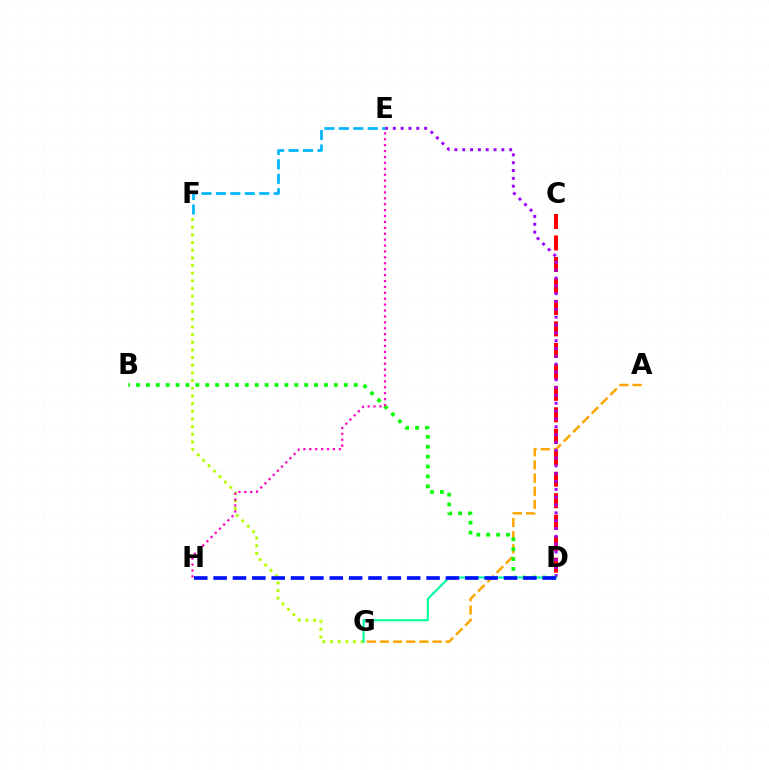{('F', 'G'): [{'color': '#b3ff00', 'line_style': 'dotted', 'thickness': 2.08}], ('A', 'G'): [{'color': '#ffa500', 'line_style': 'dashed', 'thickness': 1.79}], ('C', 'D'): [{'color': '#ff0000', 'line_style': 'dashed', 'thickness': 2.92}], ('D', 'G'): [{'color': '#00ff9d', 'line_style': 'solid', 'thickness': 1.53}], ('D', 'E'): [{'color': '#9b00ff', 'line_style': 'dotted', 'thickness': 2.13}], ('E', 'F'): [{'color': '#00b5ff', 'line_style': 'dashed', 'thickness': 1.96}], ('B', 'D'): [{'color': '#08ff00', 'line_style': 'dotted', 'thickness': 2.69}], ('E', 'H'): [{'color': '#ff00bd', 'line_style': 'dotted', 'thickness': 1.6}], ('D', 'H'): [{'color': '#0010ff', 'line_style': 'dashed', 'thickness': 2.63}]}